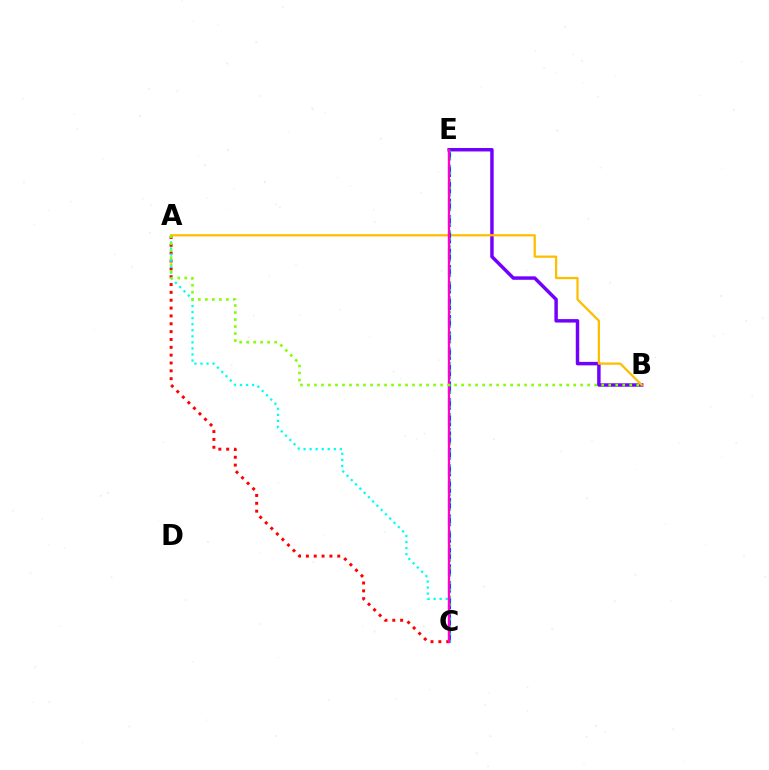{('A', 'C'): [{'color': '#ff0000', 'line_style': 'dotted', 'thickness': 2.13}, {'color': '#00fff6', 'line_style': 'dotted', 'thickness': 1.64}], ('B', 'E'): [{'color': '#7200ff', 'line_style': 'solid', 'thickness': 2.49}], ('A', 'B'): [{'color': '#ffbd00', 'line_style': 'solid', 'thickness': 1.63}, {'color': '#84ff00', 'line_style': 'dotted', 'thickness': 1.9}], ('C', 'E'): [{'color': '#004bff', 'line_style': 'dashed', 'thickness': 2.26}, {'color': '#00ff39', 'line_style': 'dotted', 'thickness': 1.99}, {'color': '#ff00cf', 'line_style': 'solid', 'thickness': 1.66}]}